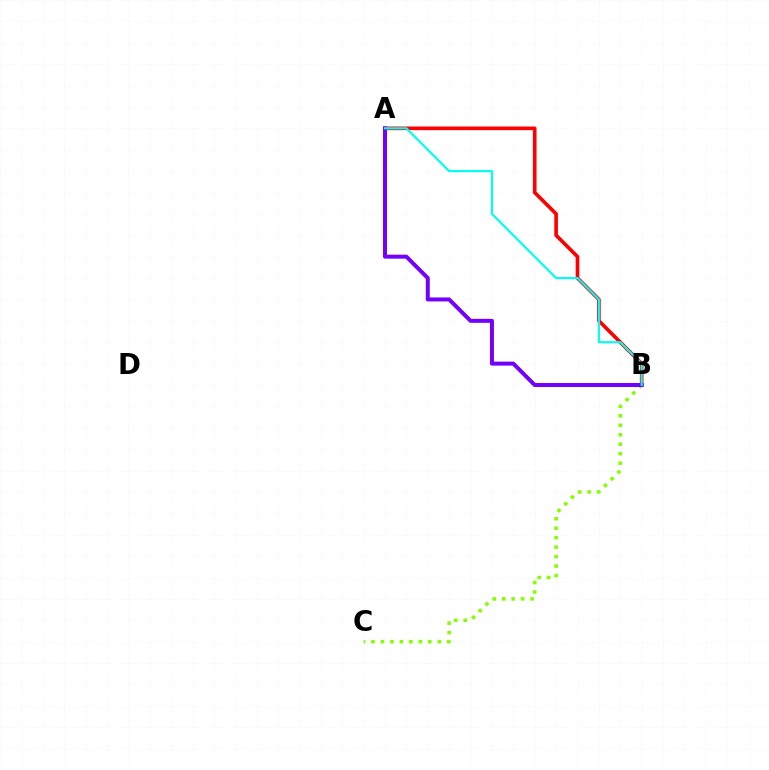{('B', 'C'): [{'color': '#84ff00', 'line_style': 'dotted', 'thickness': 2.57}], ('A', 'B'): [{'color': '#ff0000', 'line_style': 'solid', 'thickness': 2.62}, {'color': '#7200ff', 'line_style': 'solid', 'thickness': 2.87}, {'color': '#00fff6', 'line_style': 'solid', 'thickness': 1.55}]}